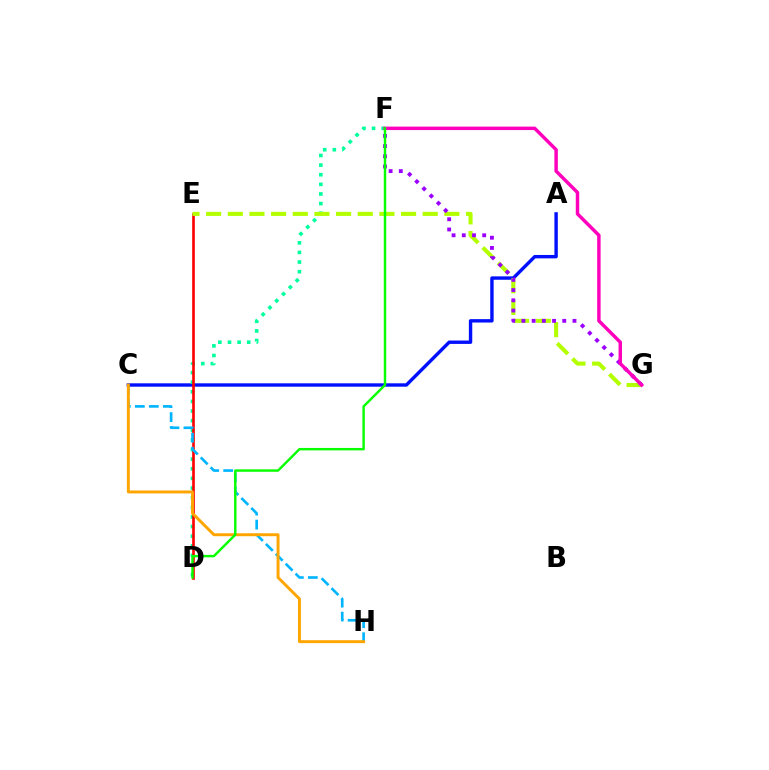{('A', 'C'): [{'color': '#0010ff', 'line_style': 'solid', 'thickness': 2.44}], ('D', 'F'): [{'color': '#00ff9d', 'line_style': 'dotted', 'thickness': 2.61}, {'color': '#08ff00', 'line_style': 'solid', 'thickness': 1.75}], ('D', 'E'): [{'color': '#ff0000', 'line_style': 'solid', 'thickness': 1.9}], ('E', 'G'): [{'color': '#b3ff00', 'line_style': 'dashed', 'thickness': 2.94}], ('C', 'H'): [{'color': '#00b5ff', 'line_style': 'dashed', 'thickness': 1.9}, {'color': '#ffa500', 'line_style': 'solid', 'thickness': 2.12}], ('F', 'G'): [{'color': '#9b00ff', 'line_style': 'dotted', 'thickness': 2.77}, {'color': '#ff00bd', 'line_style': 'solid', 'thickness': 2.49}]}